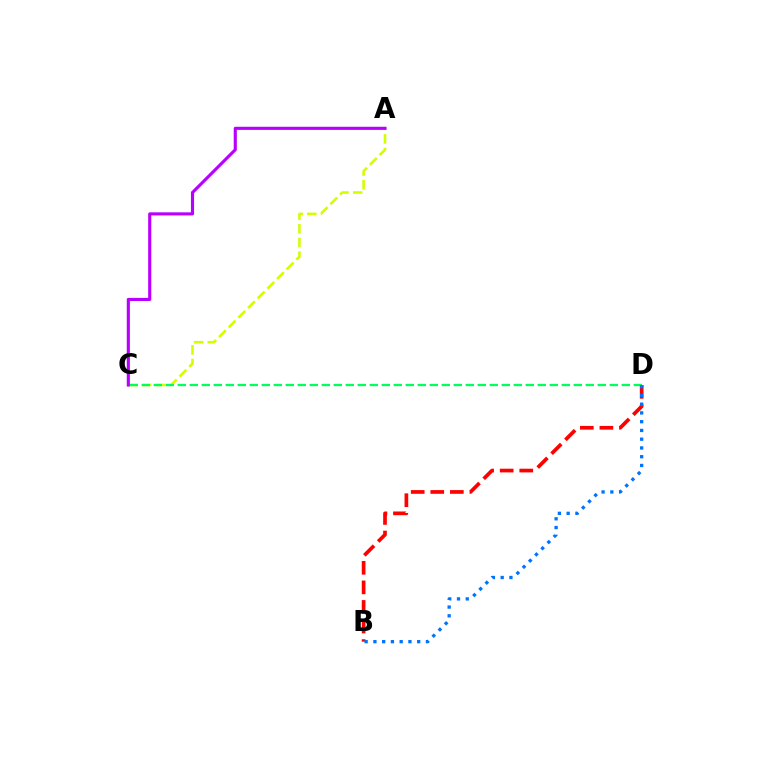{('A', 'C'): [{'color': '#d1ff00', 'line_style': 'dashed', 'thickness': 1.86}, {'color': '#b900ff', 'line_style': 'solid', 'thickness': 2.25}], ('C', 'D'): [{'color': '#00ff5c', 'line_style': 'dashed', 'thickness': 1.63}], ('B', 'D'): [{'color': '#ff0000', 'line_style': 'dashed', 'thickness': 2.66}, {'color': '#0074ff', 'line_style': 'dotted', 'thickness': 2.38}]}